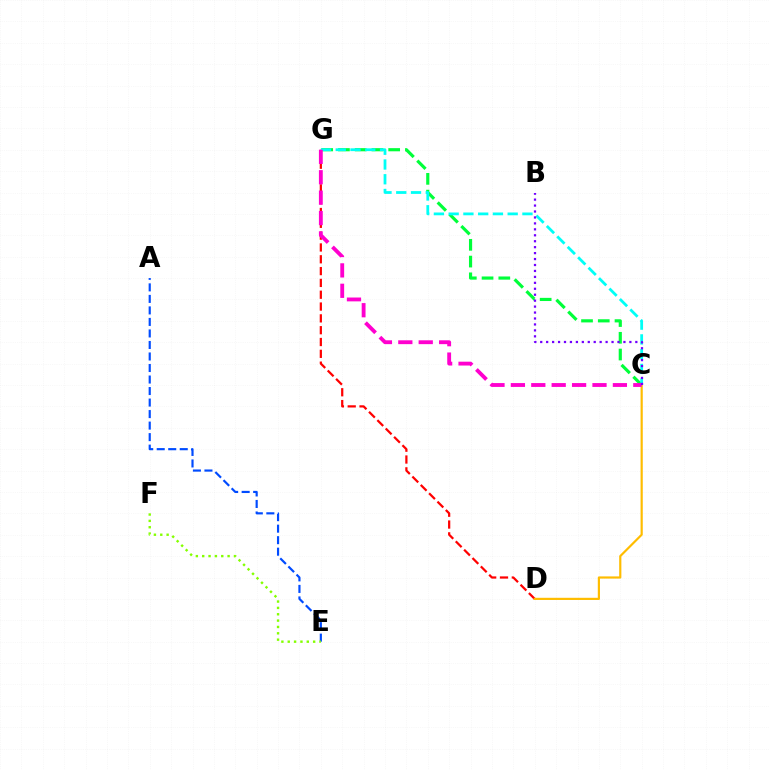{('D', 'G'): [{'color': '#ff0000', 'line_style': 'dashed', 'thickness': 1.61}], ('C', 'D'): [{'color': '#ffbd00', 'line_style': 'solid', 'thickness': 1.58}], ('C', 'G'): [{'color': '#00ff39', 'line_style': 'dashed', 'thickness': 2.27}, {'color': '#00fff6', 'line_style': 'dashed', 'thickness': 2.0}, {'color': '#ff00cf', 'line_style': 'dashed', 'thickness': 2.77}], ('A', 'E'): [{'color': '#004bff', 'line_style': 'dashed', 'thickness': 1.56}], ('B', 'C'): [{'color': '#7200ff', 'line_style': 'dotted', 'thickness': 1.61}], ('E', 'F'): [{'color': '#84ff00', 'line_style': 'dotted', 'thickness': 1.73}]}